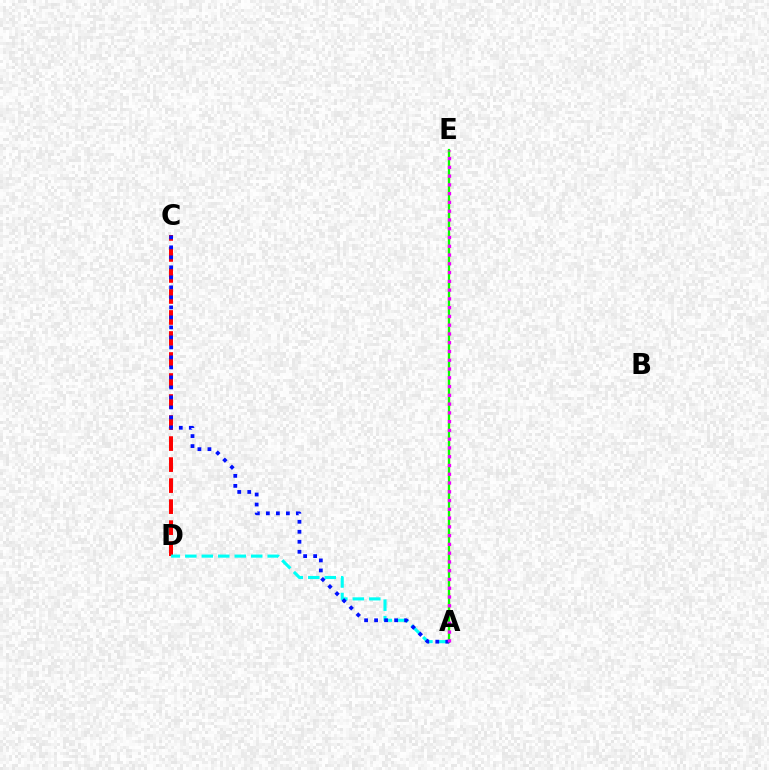{('C', 'D'): [{'color': '#ff0000', 'line_style': 'dashed', 'thickness': 2.86}], ('A', 'D'): [{'color': '#00fff6', 'line_style': 'dashed', 'thickness': 2.24}], ('A', 'E'): [{'color': '#fcf500', 'line_style': 'dashed', 'thickness': 1.62}, {'color': '#08ff00', 'line_style': 'solid', 'thickness': 1.62}, {'color': '#ee00ff', 'line_style': 'dotted', 'thickness': 2.38}], ('A', 'C'): [{'color': '#0010ff', 'line_style': 'dotted', 'thickness': 2.72}]}